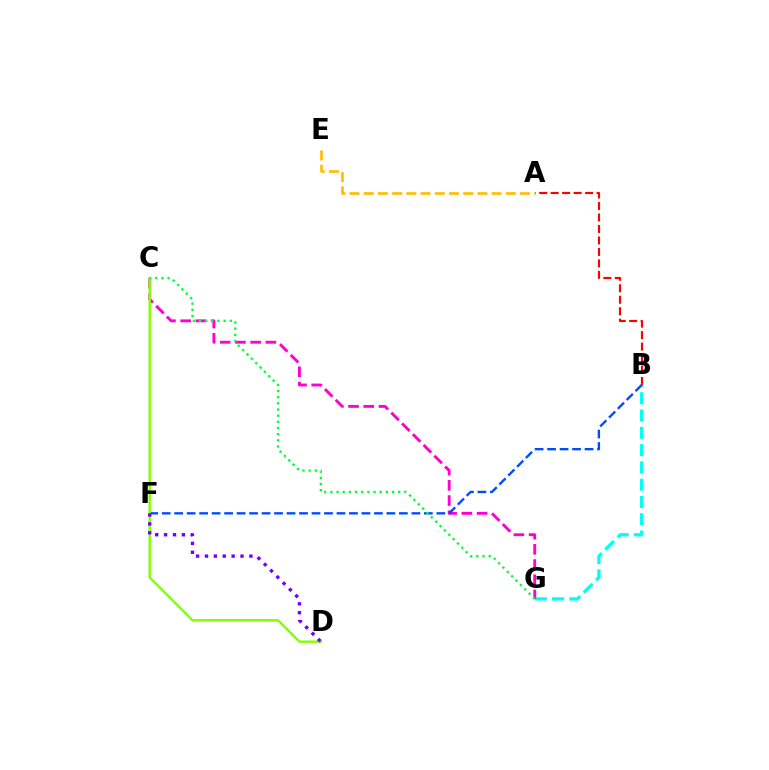{('B', 'G'): [{'color': '#00fff6', 'line_style': 'dashed', 'thickness': 2.35}], ('C', 'G'): [{'color': '#ff00cf', 'line_style': 'dashed', 'thickness': 2.07}, {'color': '#00ff39', 'line_style': 'dotted', 'thickness': 1.67}], ('B', 'F'): [{'color': '#004bff', 'line_style': 'dashed', 'thickness': 1.7}], ('A', 'B'): [{'color': '#ff0000', 'line_style': 'dashed', 'thickness': 1.56}], ('C', 'D'): [{'color': '#84ff00', 'line_style': 'solid', 'thickness': 1.73}], ('A', 'E'): [{'color': '#ffbd00', 'line_style': 'dashed', 'thickness': 1.93}], ('D', 'F'): [{'color': '#7200ff', 'line_style': 'dotted', 'thickness': 2.42}]}